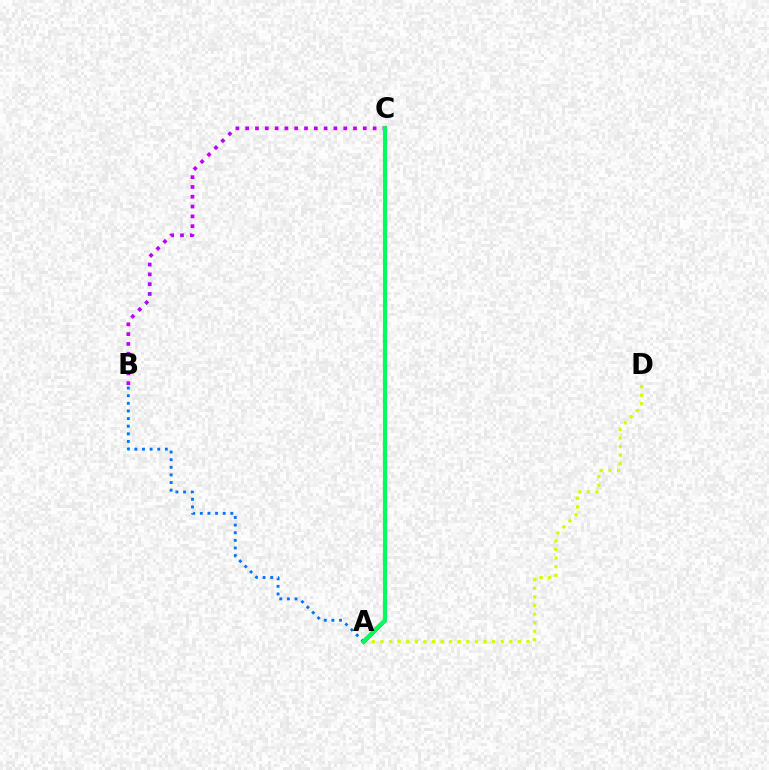{('A', 'D'): [{'color': '#d1ff00', 'line_style': 'dotted', 'thickness': 2.33}], ('B', 'C'): [{'color': '#b900ff', 'line_style': 'dotted', 'thickness': 2.66}], ('A', 'B'): [{'color': '#0074ff', 'line_style': 'dotted', 'thickness': 2.07}], ('A', 'C'): [{'color': '#ff0000', 'line_style': 'solid', 'thickness': 2.85}, {'color': '#00ff5c', 'line_style': 'solid', 'thickness': 2.99}]}